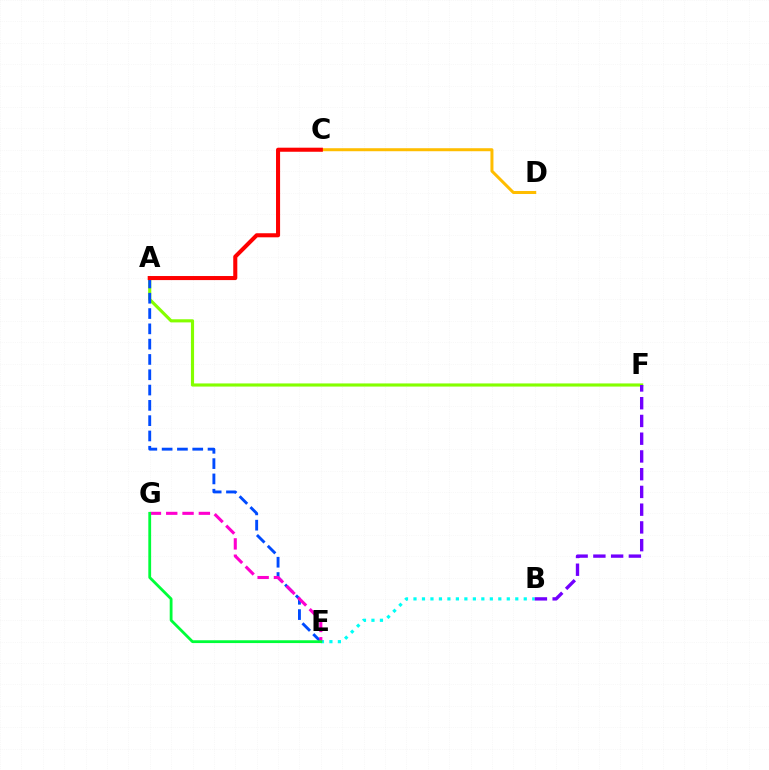{('C', 'D'): [{'color': '#ffbd00', 'line_style': 'solid', 'thickness': 2.17}], ('A', 'F'): [{'color': '#84ff00', 'line_style': 'solid', 'thickness': 2.26}], ('B', 'E'): [{'color': '#00fff6', 'line_style': 'dotted', 'thickness': 2.3}], ('A', 'E'): [{'color': '#004bff', 'line_style': 'dashed', 'thickness': 2.08}], ('B', 'F'): [{'color': '#7200ff', 'line_style': 'dashed', 'thickness': 2.41}], ('A', 'C'): [{'color': '#ff0000', 'line_style': 'solid', 'thickness': 2.92}], ('E', 'G'): [{'color': '#ff00cf', 'line_style': 'dashed', 'thickness': 2.22}, {'color': '#00ff39', 'line_style': 'solid', 'thickness': 2.02}]}